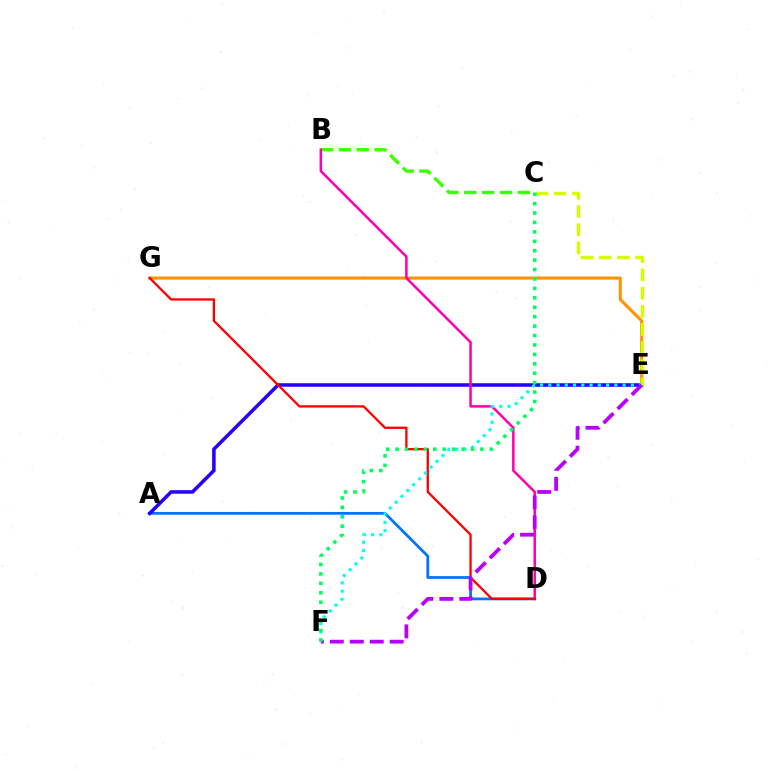{('A', 'D'): [{'color': '#0074ff', 'line_style': 'solid', 'thickness': 1.99}], ('B', 'C'): [{'color': '#3dff00', 'line_style': 'dashed', 'thickness': 2.43}], ('A', 'E'): [{'color': '#2500ff', 'line_style': 'solid', 'thickness': 2.55}], ('E', 'G'): [{'color': '#ff9400', 'line_style': 'solid', 'thickness': 2.25}], ('B', 'D'): [{'color': '#ff00ac', 'line_style': 'solid', 'thickness': 1.81}], ('D', 'G'): [{'color': '#ff0000', 'line_style': 'solid', 'thickness': 1.66}], ('C', 'E'): [{'color': '#d1ff00', 'line_style': 'dashed', 'thickness': 2.47}], ('E', 'F'): [{'color': '#00fff6', 'line_style': 'dotted', 'thickness': 2.24}, {'color': '#b900ff', 'line_style': 'dashed', 'thickness': 2.71}], ('C', 'F'): [{'color': '#00ff5c', 'line_style': 'dotted', 'thickness': 2.56}]}